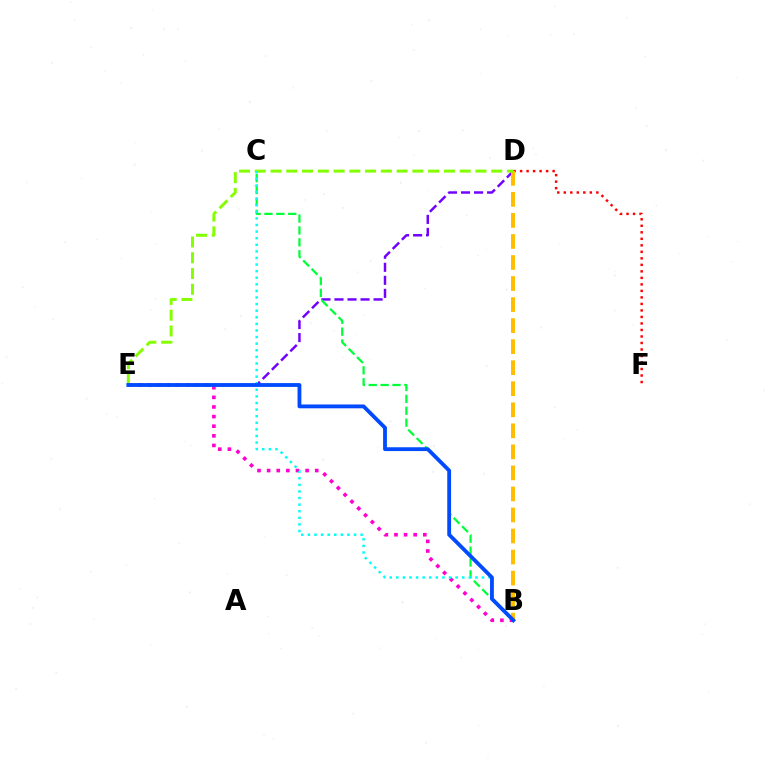{('D', 'E'): [{'color': '#7200ff', 'line_style': 'dashed', 'thickness': 1.77}, {'color': '#84ff00', 'line_style': 'dashed', 'thickness': 2.14}], ('D', 'F'): [{'color': '#ff0000', 'line_style': 'dotted', 'thickness': 1.77}], ('B', 'C'): [{'color': '#00ff39', 'line_style': 'dashed', 'thickness': 1.62}, {'color': '#00fff6', 'line_style': 'dotted', 'thickness': 1.79}], ('B', 'D'): [{'color': '#ffbd00', 'line_style': 'dashed', 'thickness': 2.86}], ('B', 'E'): [{'color': '#ff00cf', 'line_style': 'dotted', 'thickness': 2.61}, {'color': '#004bff', 'line_style': 'solid', 'thickness': 2.75}]}